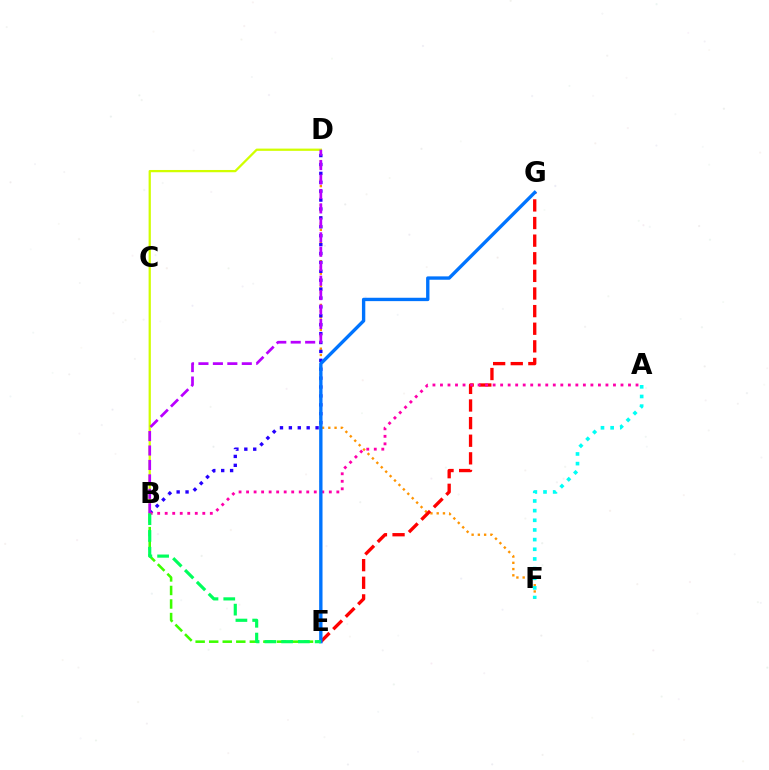{('B', 'E'): [{'color': '#3dff00', 'line_style': 'dashed', 'thickness': 1.84}, {'color': '#00ff5c', 'line_style': 'dashed', 'thickness': 2.28}], ('B', 'D'): [{'color': '#d1ff00', 'line_style': 'solid', 'thickness': 1.63}, {'color': '#2500ff', 'line_style': 'dotted', 'thickness': 2.42}, {'color': '#b900ff', 'line_style': 'dashed', 'thickness': 1.96}], ('D', 'F'): [{'color': '#ff9400', 'line_style': 'dotted', 'thickness': 1.7}], ('E', 'G'): [{'color': '#ff0000', 'line_style': 'dashed', 'thickness': 2.39}, {'color': '#0074ff', 'line_style': 'solid', 'thickness': 2.42}], ('A', 'B'): [{'color': '#ff00ac', 'line_style': 'dotted', 'thickness': 2.04}], ('A', 'F'): [{'color': '#00fff6', 'line_style': 'dotted', 'thickness': 2.62}]}